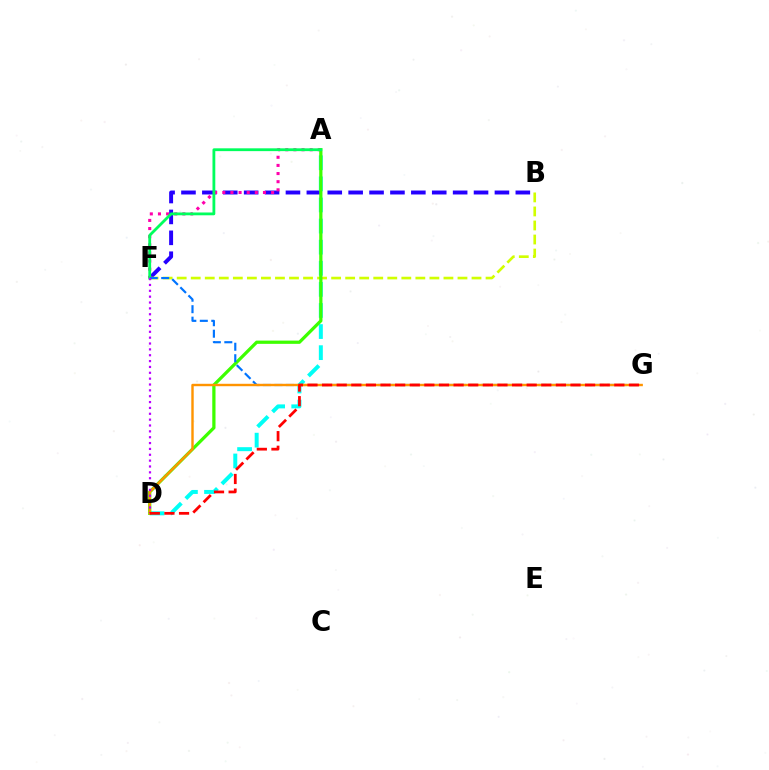{('B', 'F'): [{'color': '#2500ff', 'line_style': 'dashed', 'thickness': 2.84}, {'color': '#d1ff00', 'line_style': 'dashed', 'thickness': 1.91}], ('A', 'D'): [{'color': '#00fff6', 'line_style': 'dashed', 'thickness': 2.87}, {'color': '#3dff00', 'line_style': 'solid', 'thickness': 2.33}], ('A', 'F'): [{'color': '#ff00ac', 'line_style': 'dotted', 'thickness': 2.21}, {'color': '#00ff5c', 'line_style': 'solid', 'thickness': 2.02}], ('F', 'G'): [{'color': '#0074ff', 'line_style': 'dashed', 'thickness': 1.56}], ('D', 'G'): [{'color': '#ff9400', 'line_style': 'solid', 'thickness': 1.74}, {'color': '#ff0000', 'line_style': 'dashed', 'thickness': 1.99}], ('D', 'F'): [{'color': '#b900ff', 'line_style': 'dotted', 'thickness': 1.59}]}